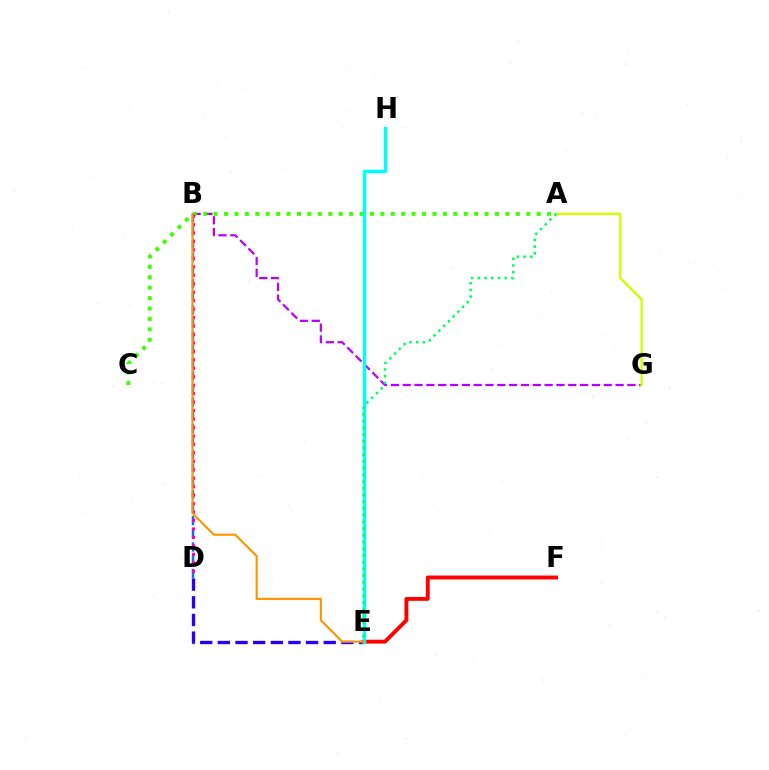{('D', 'E'): [{'color': '#2500ff', 'line_style': 'dashed', 'thickness': 2.4}], ('E', 'F'): [{'color': '#ff0000', 'line_style': 'solid', 'thickness': 2.79}], ('B', 'G'): [{'color': '#b900ff', 'line_style': 'dashed', 'thickness': 1.61}], ('A', 'C'): [{'color': '#3dff00', 'line_style': 'dotted', 'thickness': 2.83}], ('E', 'H'): [{'color': '#00fff6', 'line_style': 'solid', 'thickness': 2.5}], ('A', 'G'): [{'color': '#d1ff00', 'line_style': 'solid', 'thickness': 1.72}], ('B', 'D'): [{'color': '#0074ff', 'line_style': 'dashed', 'thickness': 1.79}, {'color': '#ff00ac', 'line_style': 'dotted', 'thickness': 2.3}], ('A', 'E'): [{'color': '#00ff5c', 'line_style': 'dotted', 'thickness': 1.82}], ('B', 'E'): [{'color': '#ff9400', 'line_style': 'solid', 'thickness': 1.53}]}